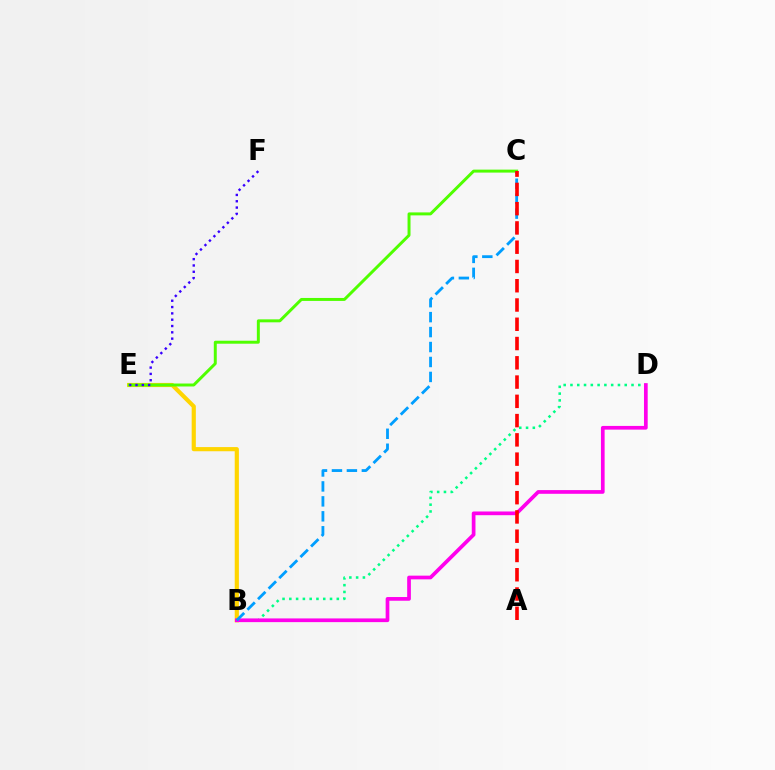{('B', 'E'): [{'color': '#ffd500', 'line_style': 'solid', 'thickness': 3.0}], ('C', 'E'): [{'color': '#4fff00', 'line_style': 'solid', 'thickness': 2.13}], ('E', 'F'): [{'color': '#3700ff', 'line_style': 'dotted', 'thickness': 1.72}], ('B', 'D'): [{'color': '#00ff86', 'line_style': 'dotted', 'thickness': 1.84}, {'color': '#ff00ed', 'line_style': 'solid', 'thickness': 2.67}], ('B', 'C'): [{'color': '#009eff', 'line_style': 'dashed', 'thickness': 2.03}], ('A', 'C'): [{'color': '#ff0000', 'line_style': 'dashed', 'thickness': 2.62}]}